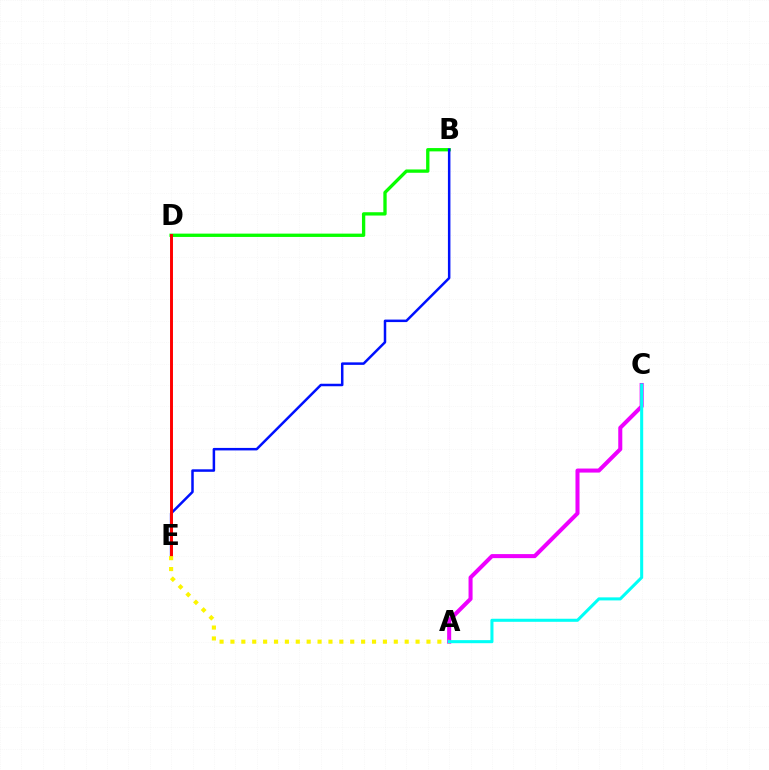{('B', 'D'): [{'color': '#08ff00', 'line_style': 'solid', 'thickness': 2.39}], ('B', 'E'): [{'color': '#0010ff', 'line_style': 'solid', 'thickness': 1.8}], ('A', 'C'): [{'color': '#ee00ff', 'line_style': 'solid', 'thickness': 2.91}, {'color': '#00fff6', 'line_style': 'solid', 'thickness': 2.2}], ('D', 'E'): [{'color': '#ff0000', 'line_style': 'solid', 'thickness': 2.11}], ('A', 'E'): [{'color': '#fcf500', 'line_style': 'dotted', 'thickness': 2.96}]}